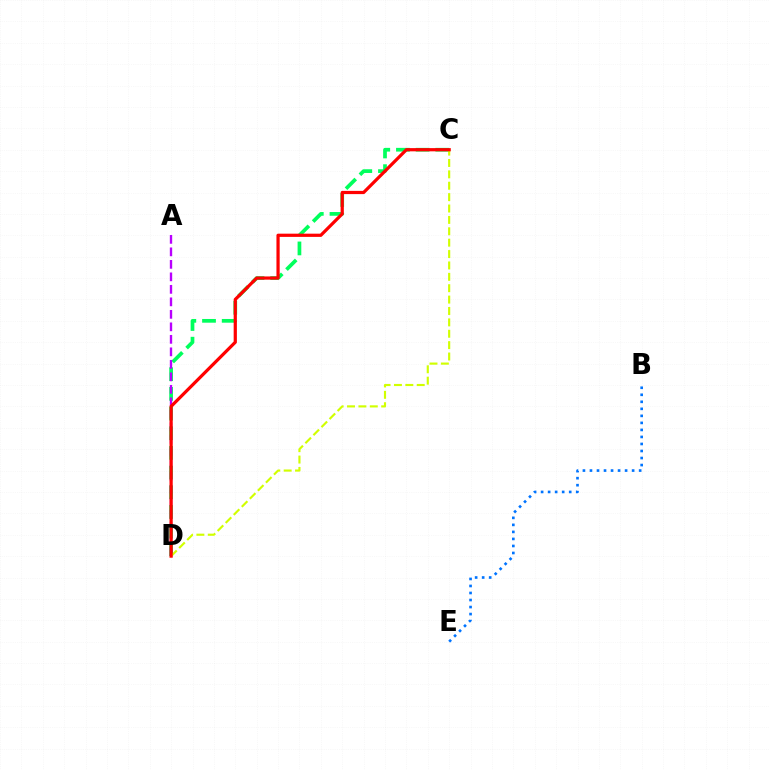{('C', 'D'): [{'color': '#00ff5c', 'line_style': 'dashed', 'thickness': 2.67}, {'color': '#d1ff00', 'line_style': 'dashed', 'thickness': 1.55}, {'color': '#ff0000', 'line_style': 'solid', 'thickness': 2.32}], ('B', 'E'): [{'color': '#0074ff', 'line_style': 'dotted', 'thickness': 1.91}], ('A', 'D'): [{'color': '#b900ff', 'line_style': 'dashed', 'thickness': 1.7}]}